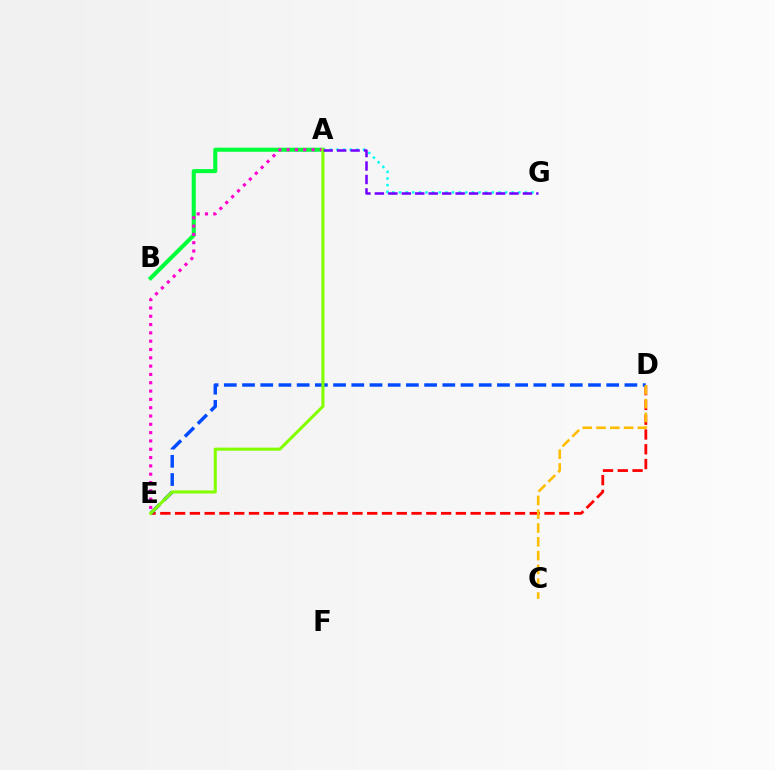{('D', 'E'): [{'color': '#ff0000', 'line_style': 'dashed', 'thickness': 2.01}, {'color': '#004bff', 'line_style': 'dashed', 'thickness': 2.47}], ('A', 'B'): [{'color': '#00ff39', 'line_style': 'solid', 'thickness': 2.93}], ('A', 'G'): [{'color': '#00fff6', 'line_style': 'dotted', 'thickness': 1.8}, {'color': '#7200ff', 'line_style': 'dashed', 'thickness': 1.83}], ('A', 'E'): [{'color': '#ff00cf', 'line_style': 'dotted', 'thickness': 2.26}, {'color': '#84ff00', 'line_style': 'solid', 'thickness': 2.21}], ('C', 'D'): [{'color': '#ffbd00', 'line_style': 'dashed', 'thickness': 1.87}]}